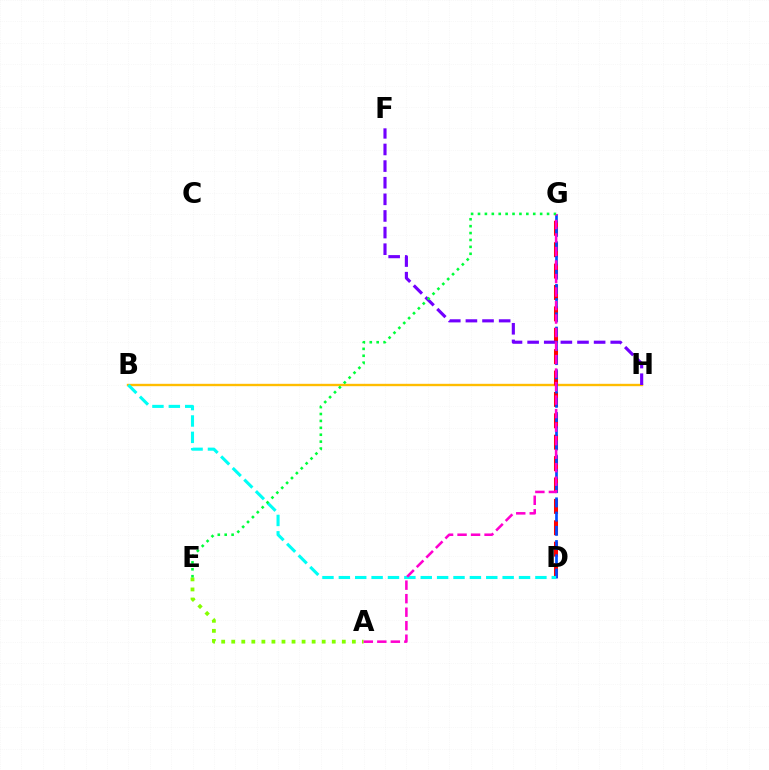{('A', 'E'): [{'color': '#84ff00', 'line_style': 'dotted', 'thickness': 2.73}], ('B', 'H'): [{'color': '#ffbd00', 'line_style': 'solid', 'thickness': 1.71}], ('D', 'G'): [{'color': '#ff0000', 'line_style': 'dashed', 'thickness': 2.91}, {'color': '#004bff', 'line_style': 'dashed', 'thickness': 1.93}], ('F', 'H'): [{'color': '#7200ff', 'line_style': 'dashed', 'thickness': 2.26}], ('B', 'D'): [{'color': '#00fff6', 'line_style': 'dashed', 'thickness': 2.23}], ('A', 'G'): [{'color': '#ff00cf', 'line_style': 'dashed', 'thickness': 1.84}], ('E', 'G'): [{'color': '#00ff39', 'line_style': 'dotted', 'thickness': 1.88}]}